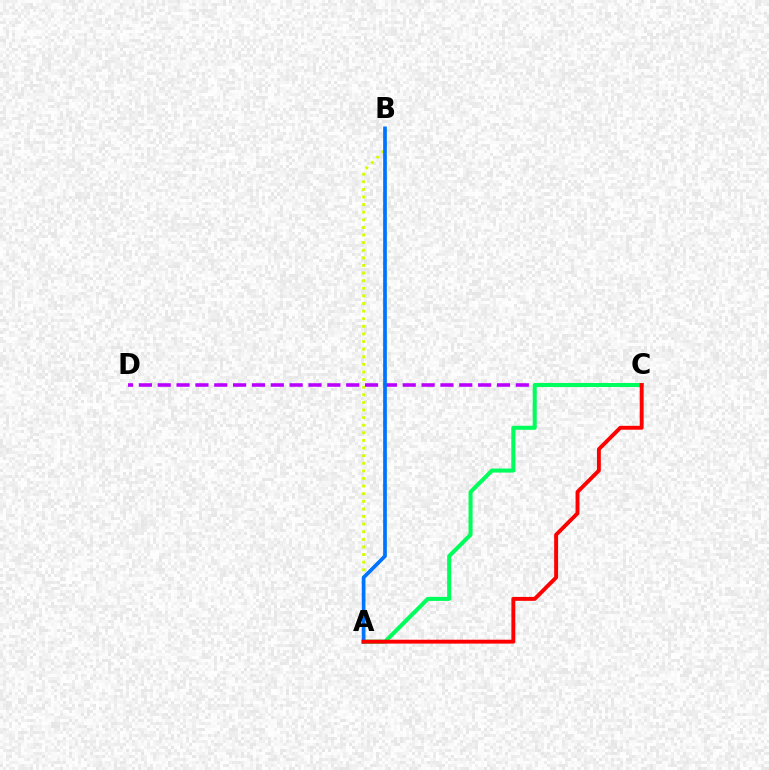{('C', 'D'): [{'color': '#b900ff', 'line_style': 'dashed', 'thickness': 2.56}], ('A', 'C'): [{'color': '#00ff5c', 'line_style': 'solid', 'thickness': 2.92}, {'color': '#ff0000', 'line_style': 'solid', 'thickness': 2.81}], ('A', 'B'): [{'color': '#d1ff00', 'line_style': 'dotted', 'thickness': 2.07}, {'color': '#0074ff', 'line_style': 'solid', 'thickness': 2.66}]}